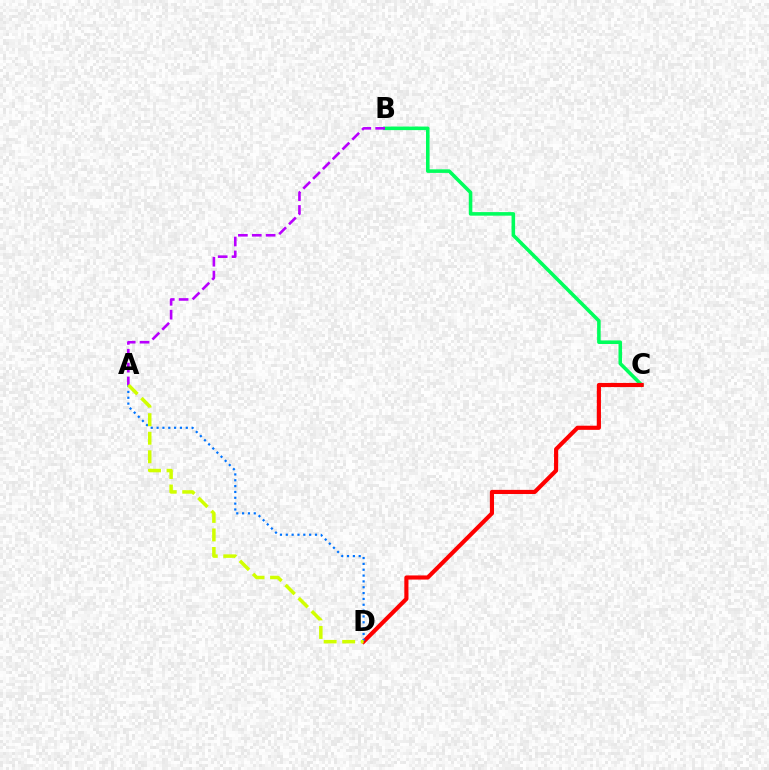{('B', 'C'): [{'color': '#00ff5c', 'line_style': 'solid', 'thickness': 2.57}], ('C', 'D'): [{'color': '#ff0000', 'line_style': 'solid', 'thickness': 2.98}], ('A', 'B'): [{'color': '#b900ff', 'line_style': 'dashed', 'thickness': 1.88}], ('A', 'D'): [{'color': '#0074ff', 'line_style': 'dotted', 'thickness': 1.59}, {'color': '#d1ff00', 'line_style': 'dashed', 'thickness': 2.52}]}